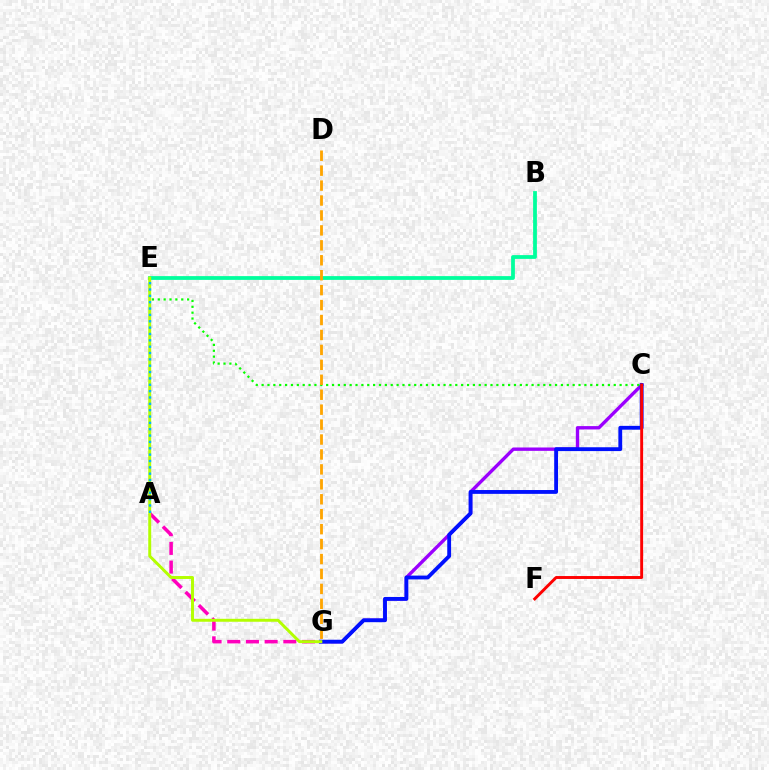{('C', 'G'): [{'color': '#9b00ff', 'line_style': 'solid', 'thickness': 2.42}, {'color': '#0010ff', 'line_style': 'solid', 'thickness': 2.76}], ('A', 'G'): [{'color': '#ff00bd', 'line_style': 'dashed', 'thickness': 2.54}], ('B', 'E'): [{'color': '#00ff9d', 'line_style': 'solid', 'thickness': 2.72}], ('C', 'E'): [{'color': '#08ff00', 'line_style': 'dotted', 'thickness': 1.59}], ('C', 'F'): [{'color': '#ff0000', 'line_style': 'solid', 'thickness': 2.1}], ('E', 'G'): [{'color': '#b3ff00', 'line_style': 'solid', 'thickness': 2.12}], ('D', 'G'): [{'color': '#ffa500', 'line_style': 'dashed', 'thickness': 2.03}], ('A', 'E'): [{'color': '#00b5ff', 'line_style': 'dotted', 'thickness': 1.73}]}